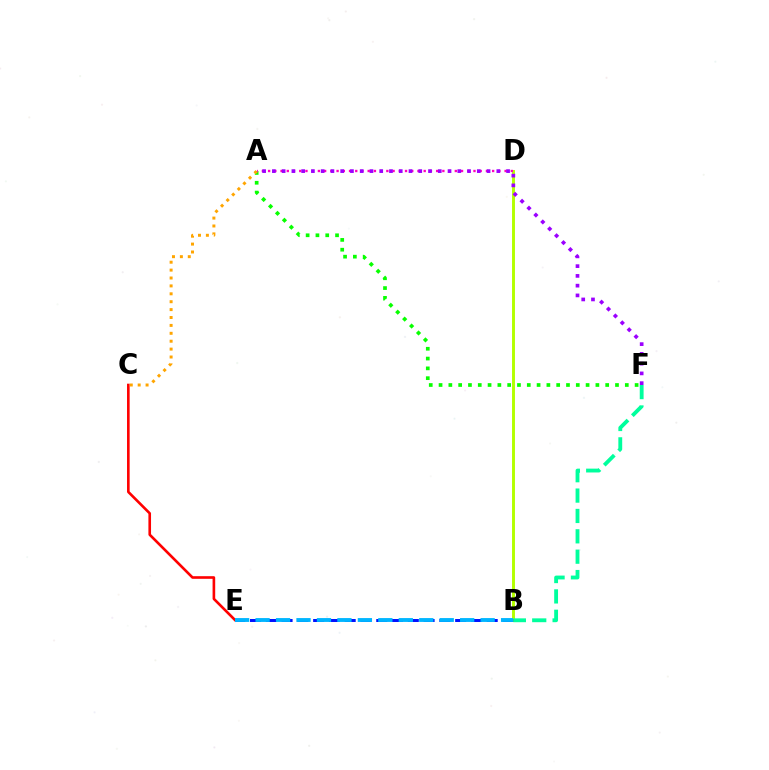{('B', 'D'): [{'color': '#b3ff00', 'line_style': 'solid', 'thickness': 2.11}], ('C', 'E'): [{'color': '#ff0000', 'line_style': 'solid', 'thickness': 1.89}], ('B', 'E'): [{'color': '#0010ff', 'line_style': 'dashed', 'thickness': 2.14}, {'color': '#00b5ff', 'line_style': 'dashed', 'thickness': 2.78}], ('A', 'F'): [{'color': '#08ff00', 'line_style': 'dotted', 'thickness': 2.66}, {'color': '#9b00ff', 'line_style': 'dotted', 'thickness': 2.65}], ('A', 'C'): [{'color': '#ffa500', 'line_style': 'dotted', 'thickness': 2.15}], ('A', 'D'): [{'color': '#ff00bd', 'line_style': 'dotted', 'thickness': 1.69}], ('B', 'F'): [{'color': '#00ff9d', 'line_style': 'dashed', 'thickness': 2.77}]}